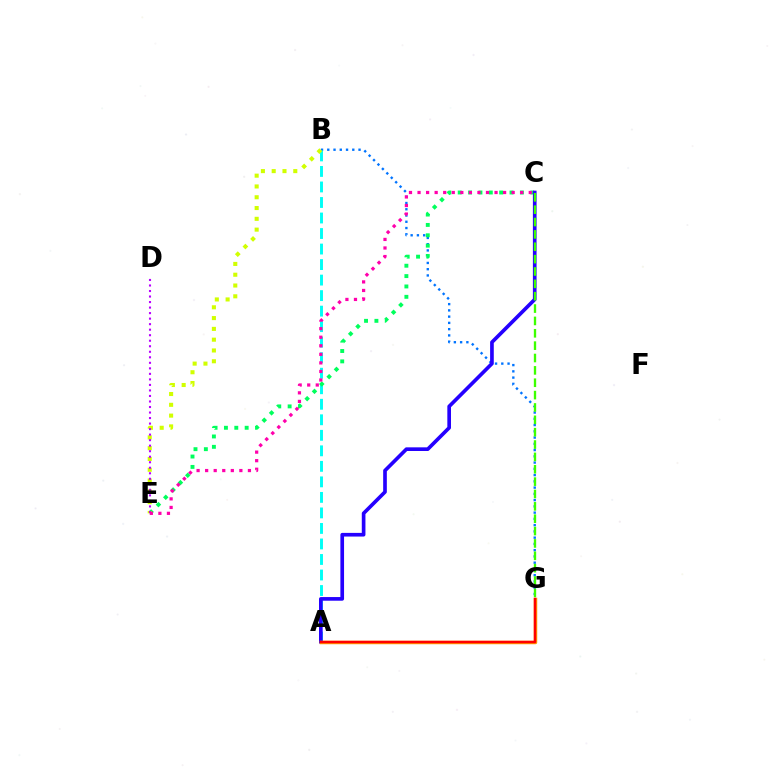{('B', 'G'): [{'color': '#0074ff', 'line_style': 'dotted', 'thickness': 1.7}], ('A', 'B'): [{'color': '#00fff6', 'line_style': 'dashed', 'thickness': 2.11}], ('C', 'E'): [{'color': '#00ff5c', 'line_style': 'dotted', 'thickness': 2.82}, {'color': '#ff00ac', 'line_style': 'dotted', 'thickness': 2.32}], ('B', 'E'): [{'color': '#d1ff00', 'line_style': 'dotted', 'thickness': 2.93}], ('D', 'E'): [{'color': '#b900ff', 'line_style': 'dotted', 'thickness': 1.5}], ('A', 'C'): [{'color': '#2500ff', 'line_style': 'solid', 'thickness': 2.64}], ('A', 'G'): [{'color': '#ff9400', 'line_style': 'solid', 'thickness': 2.49}, {'color': '#ff0000', 'line_style': 'solid', 'thickness': 1.75}], ('C', 'G'): [{'color': '#3dff00', 'line_style': 'dashed', 'thickness': 1.68}]}